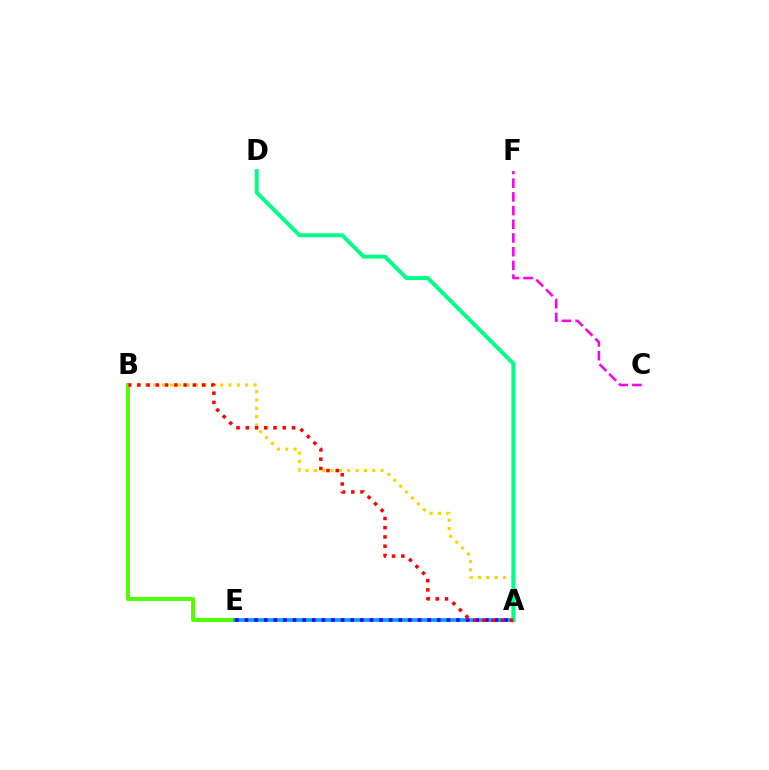{('C', 'F'): [{'color': '#ff00ed', 'line_style': 'dashed', 'thickness': 1.86}], ('B', 'E'): [{'color': '#4fff00', 'line_style': 'solid', 'thickness': 2.83}], ('A', 'E'): [{'color': '#009eff', 'line_style': 'solid', 'thickness': 2.67}, {'color': '#3700ff', 'line_style': 'dotted', 'thickness': 2.61}], ('A', 'B'): [{'color': '#ffd500', 'line_style': 'dotted', 'thickness': 2.27}, {'color': '#ff0000', 'line_style': 'dotted', 'thickness': 2.51}], ('A', 'D'): [{'color': '#00ff86', 'line_style': 'solid', 'thickness': 2.82}]}